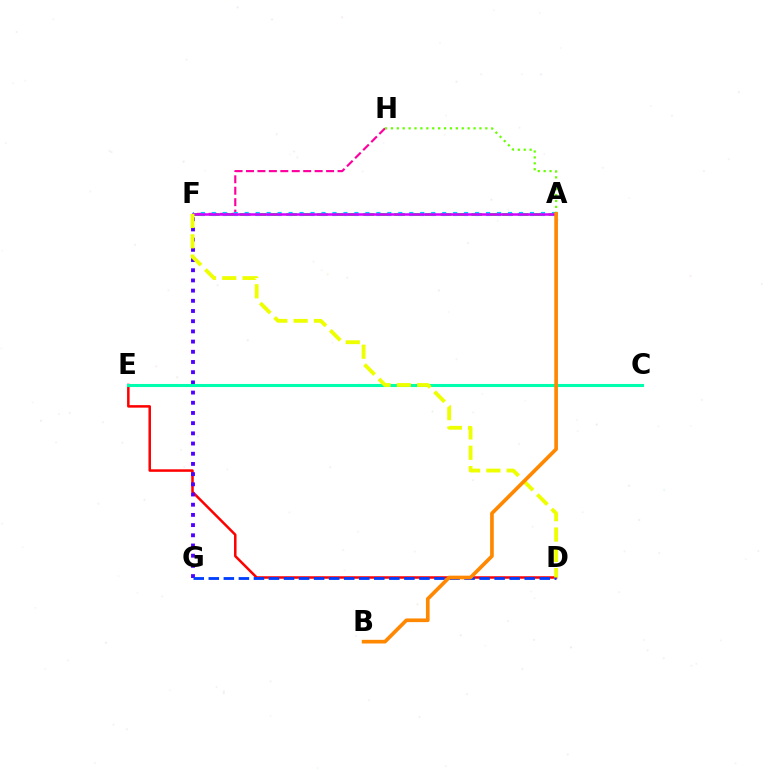{('D', 'E'): [{'color': '#ff0000', 'line_style': 'solid', 'thickness': 1.81}], ('F', 'G'): [{'color': '#4f00ff', 'line_style': 'dotted', 'thickness': 2.77}], ('A', 'F'): [{'color': '#00ff27', 'line_style': 'dashed', 'thickness': 2.1}, {'color': '#00c7ff', 'line_style': 'dotted', 'thickness': 2.98}, {'color': '#d600ff', 'line_style': 'solid', 'thickness': 1.81}], ('F', 'H'): [{'color': '#ff00a0', 'line_style': 'dashed', 'thickness': 1.55}], ('C', 'E'): [{'color': '#00ffaf', 'line_style': 'solid', 'thickness': 2.21}], ('A', 'H'): [{'color': '#66ff00', 'line_style': 'dotted', 'thickness': 1.6}], ('D', 'G'): [{'color': '#003fff', 'line_style': 'dashed', 'thickness': 2.04}], ('D', 'F'): [{'color': '#eeff00', 'line_style': 'dashed', 'thickness': 2.76}], ('A', 'B'): [{'color': '#ff8800', 'line_style': 'solid', 'thickness': 2.64}]}